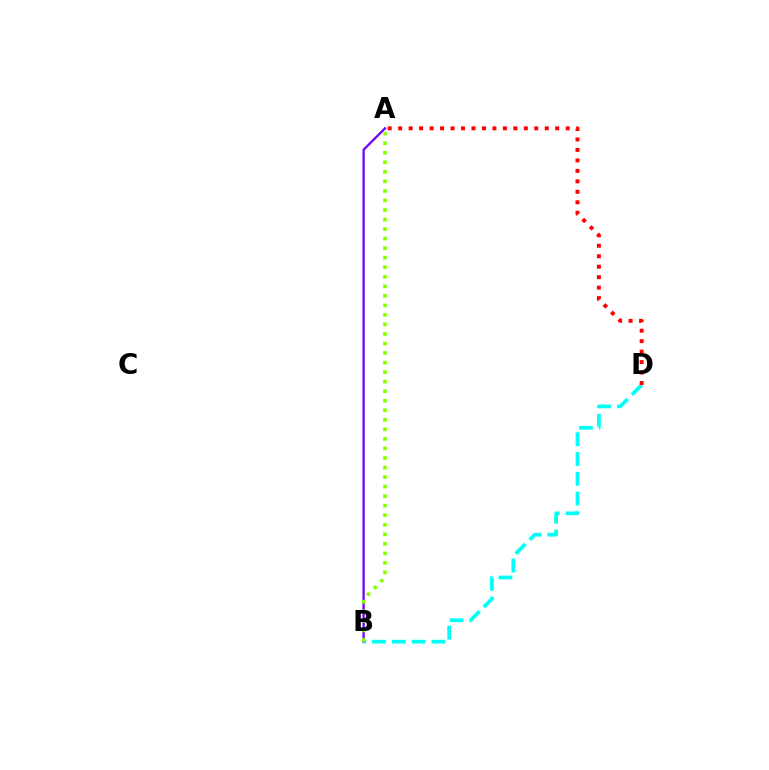{('A', 'B'): [{'color': '#7200ff', 'line_style': 'solid', 'thickness': 1.64}, {'color': '#84ff00', 'line_style': 'dotted', 'thickness': 2.59}], ('B', 'D'): [{'color': '#00fff6', 'line_style': 'dashed', 'thickness': 2.69}], ('A', 'D'): [{'color': '#ff0000', 'line_style': 'dotted', 'thickness': 2.84}]}